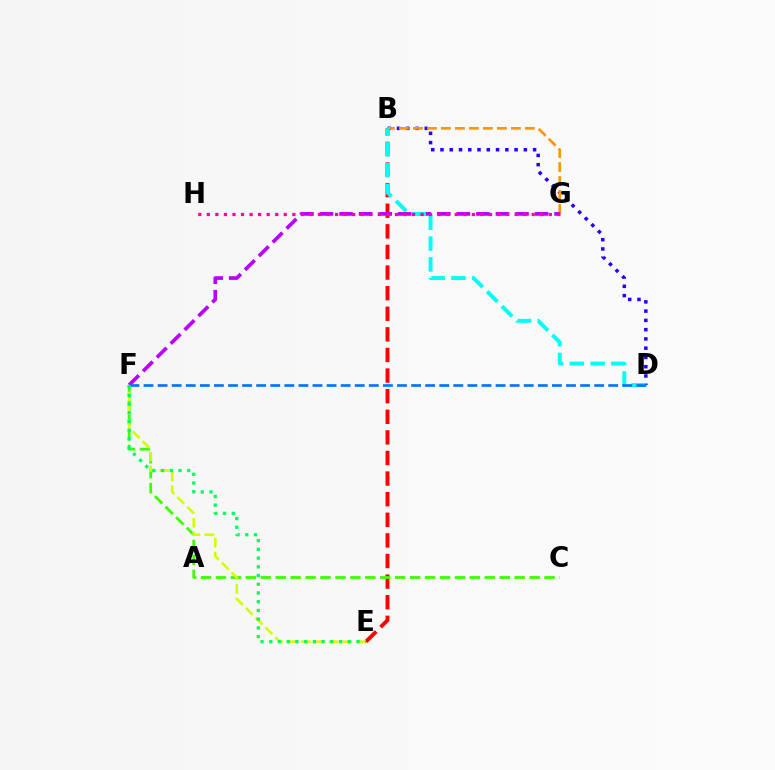{('B', 'E'): [{'color': '#ff0000', 'line_style': 'dashed', 'thickness': 2.8}], ('B', 'D'): [{'color': '#2500ff', 'line_style': 'dotted', 'thickness': 2.52}, {'color': '#00fff6', 'line_style': 'dashed', 'thickness': 2.82}], ('C', 'F'): [{'color': '#3dff00', 'line_style': 'dashed', 'thickness': 2.03}], ('E', 'F'): [{'color': '#d1ff00', 'line_style': 'dashed', 'thickness': 1.88}, {'color': '#00ff5c', 'line_style': 'dotted', 'thickness': 2.37}], ('B', 'G'): [{'color': '#ff9400', 'line_style': 'dashed', 'thickness': 1.9}], ('F', 'G'): [{'color': '#b900ff', 'line_style': 'dashed', 'thickness': 2.66}], ('D', 'F'): [{'color': '#0074ff', 'line_style': 'dashed', 'thickness': 1.91}], ('G', 'H'): [{'color': '#ff00ac', 'line_style': 'dotted', 'thickness': 2.32}]}